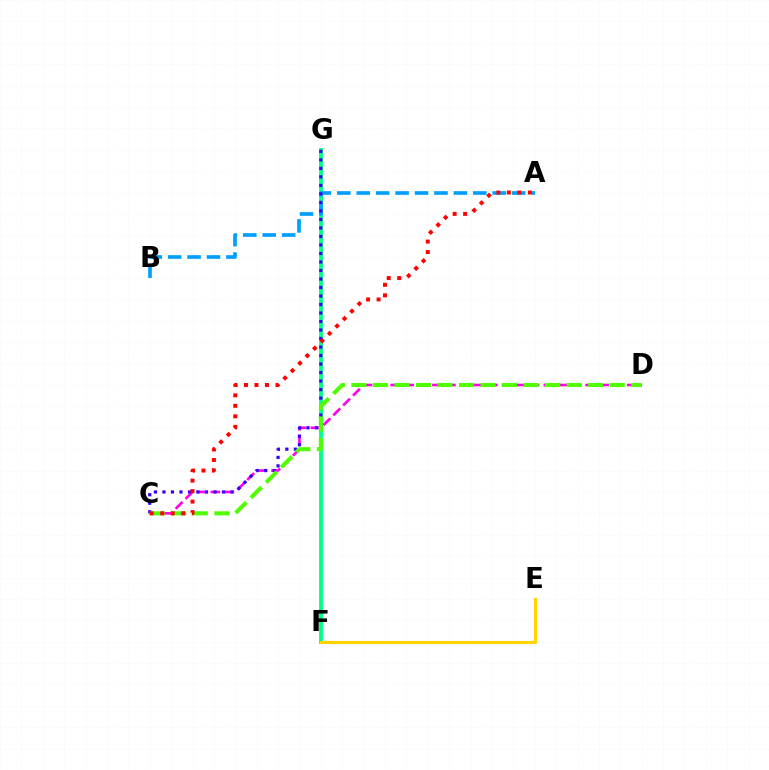{('F', 'G'): [{'color': '#00ff86', 'line_style': 'solid', 'thickness': 2.74}], ('E', 'F'): [{'color': '#ffd500', 'line_style': 'solid', 'thickness': 2.28}], ('A', 'B'): [{'color': '#009eff', 'line_style': 'dashed', 'thickness': 2.64}], ('C', 'D'): [{'color': '#ff00ed', 'line_style': 'dashed', 'thickness': 1.89}, {'color': '#4fff00', 'line_style': 'dashed', 'thickness': 2.92}], ('C', 'G'): [{'color': '#3700ff', 'line_style': 'dotted', 'thickness': 2.31}], ('A', 'C'): [{'color': '#ff0000', 'line_style': 'dotted', 'thickness': 2.85}]}